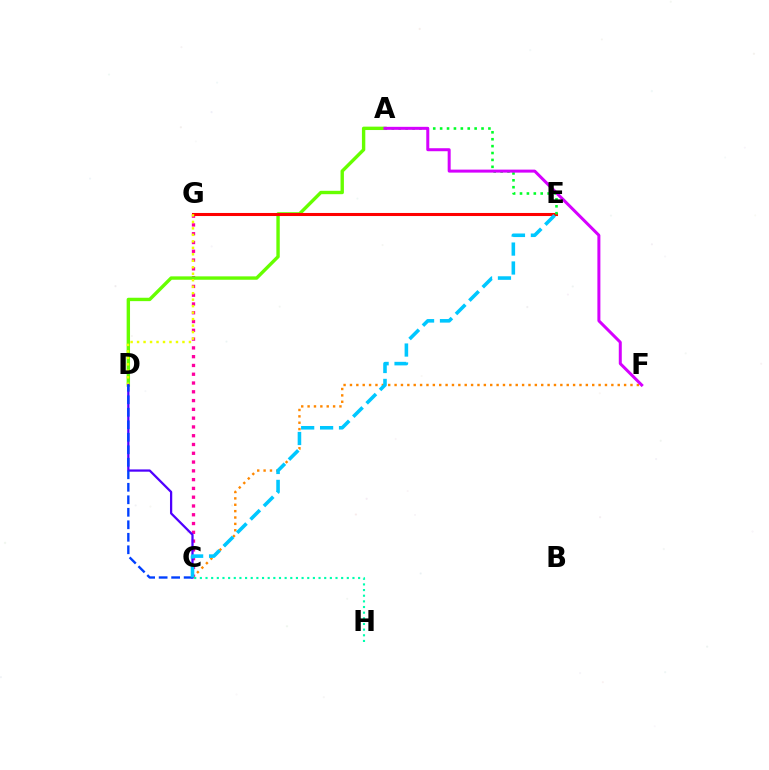{('C', 'G'): [{'color': '#ff00a0', 'line_style': 'dotted', 'thickness': 2.39}], ('C', 'F'): [{'color': '#ff8800', 'line_style': 'dotted', 'thickness': 1.73}], ('A', 'D'): [{'color': '#66ff00', 'line_style': 'solid', 'thickness': 2.44}], ('E', 'G'): [{'color': '#ff0000', 'line_style': 'solid', 'thickness': 2.21}], ('D', 'G'): [{'color': '#eeff00', 'line_style': 'dotted', 'thickness': 1.76}], ('C', 'D'): [{'color': '#4f00ff', 'line_style': 'solid', 'thickness': 1.63}, {'color': '#003fff', 'line_style': 'dashed', 'thickness': 1.7}], ('C', 'H'): [{'color': '#00ffaf', 'line_style': 'dotted', 'thickness': 1.54}], ('A', 'E'): [{'color': '#00ff27', 'line_style': 'dotted', 'thickness': 1.87}], ('A', 'F'): [{'color': '#d600ff', 'line_style': 'solid', 'thickness': 2.16}], ('C', 'E'): [{'color': '#00c7ff', 'line_style': 'dashed', 'thickness': 2.57}]}